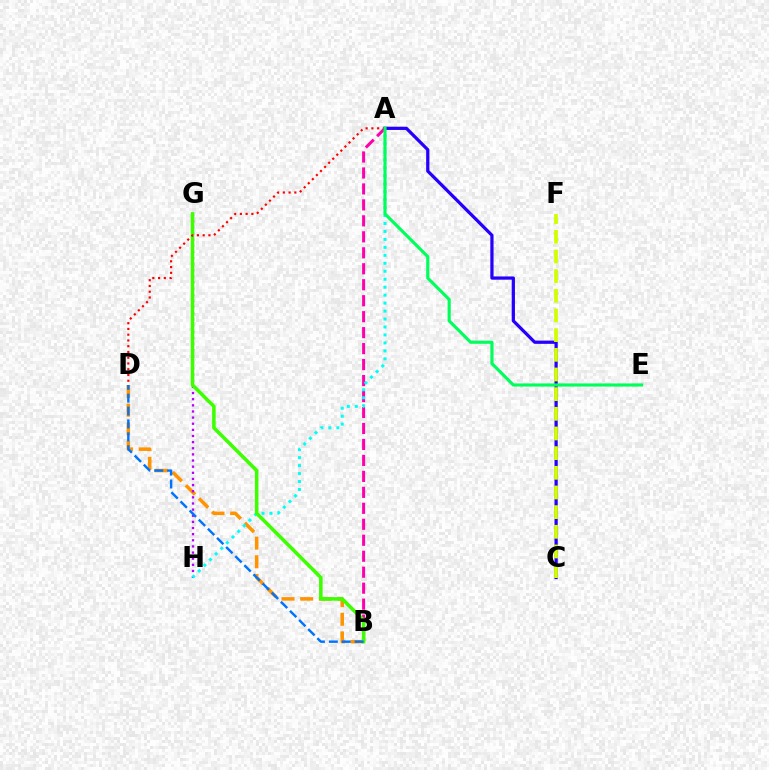{('A', 'B'): [{'color': '#ff00ac', 'line_style': 'dashed', 'thickness': 2.17}], ('B', 'D'): [{'color': '#ff9400', 'line_style': 'dashed', 'thickness': 2.53}, {'color': '#0074ff', 'line_style': 'dashed', 'thickness': 1.75}], ('G', 'H'): [{'color': '#b900ff', 'line_style': 'dotted', 'thickness': 1.67}], ('A', 'H'): [{'color': '#00fff6', 'line_style': 'dotted', 'thickness': 2.16}], ('B', 'G'): [{'color': '#3dff00', 'line_style': 'solid', 'thickness': 2.54}], ('A', 'D'): [{'color': '#ff0000', 'line_style': 'dotted', 'thickness': 1.56}], ('A', 'C'): [{'color': '#2500ff', 'line_style': 'solid', 'thickness': 2.33}], ('C', 'F'): [{'color': '#d1ff00', 'line_style': 'dashed', 'thickness': 2.67}], ('A', 'E'): [{'color': '#00ff5c', 'line_style': 'solid', 'thickness': 2.26}]}